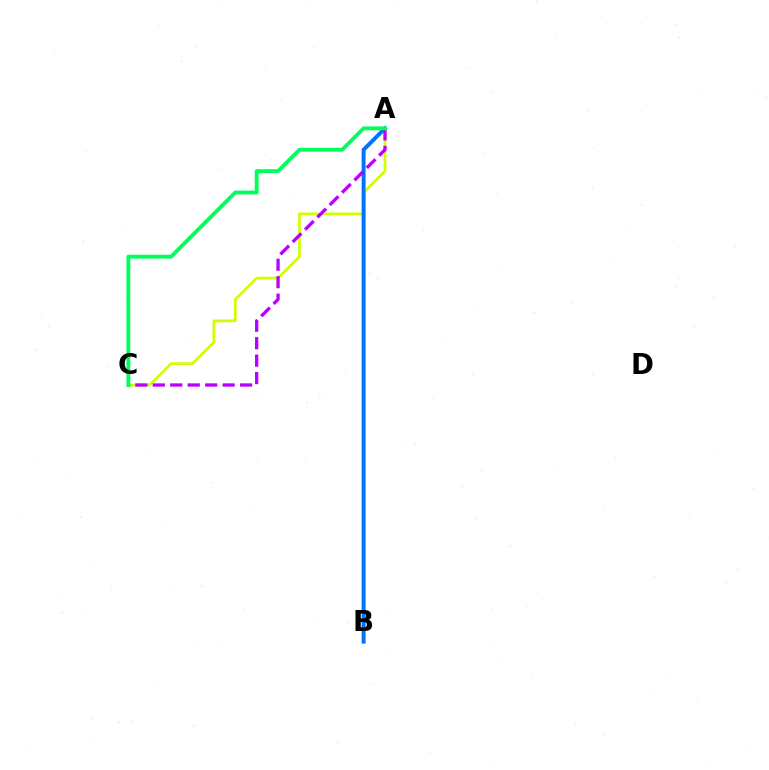{('A', 'C'): [{'color': '#d1ff00', 'line_style': 'solid', 'thickness': 1.96}, {'color': '#b900ff', 'line_style': 'dashed', 'thickness': 2.37}, {'color': '#00ff5c', 'line_style': 'solid', 'thickness': 2.78}], ('A', 'B'): [{'color': '#ff0000', 'line_style': 'dashed', 'thickness': 1.72}, {'color': '#0074ff', 'line_style': 'solid', 'thickness': 2.84}]}